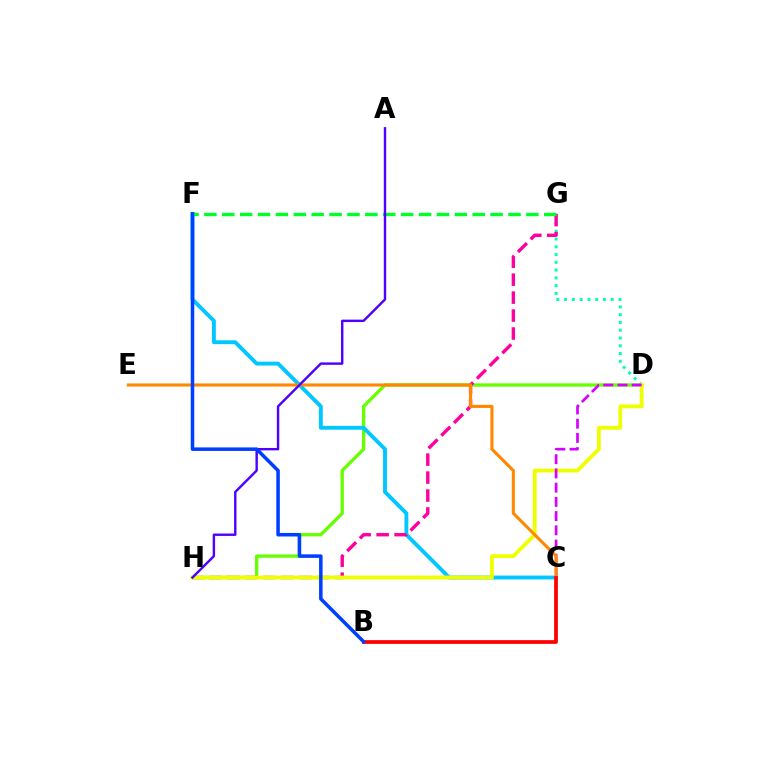{('D', 'G'): [{'color': '#00ffaf', 'line_style': 'dotted', 'thickness': 2.11}], ('D', 'H'): [{'color': '#66ff00', 'line_style': 'solid', 'thickness': 2.38}, {'color': '#eeff00', 'line_style': 'solid', 'thickness': 2.75}], ('C', 'F'): [{'color': '#00c7ff', 'line_style': 'solid', 'thickness': 2.79}], ('G', 'H'): [{'color': '#ff00a0', 'line_style': 'dashed', 'thickness': 2.44}], ('C', 'D'): [{'color': '#d600ff', 'line_style': 'dashed', 'thickness': 1.93}], ('F', 'G'): [{'color': '#00ff27', 'line_style': 'dashed', 'thickness': 2.43}], ('C', 'E'): [{'color': '#ff8800', 'line_style': 'solid', 'thickness': 2.23}], ('A', 'H'): [{'color': '#4f00ff', 'line_style': 'solid', 'thickness': 1.74}], ('B', 'C'): [{'color': '#ff0000', 'line_style': 'solid', 'thickness': 2.68}], ('B', 'F'): [{'color': '#003fff', 'line_style': 'solid', 'thickness': 2.54}]}